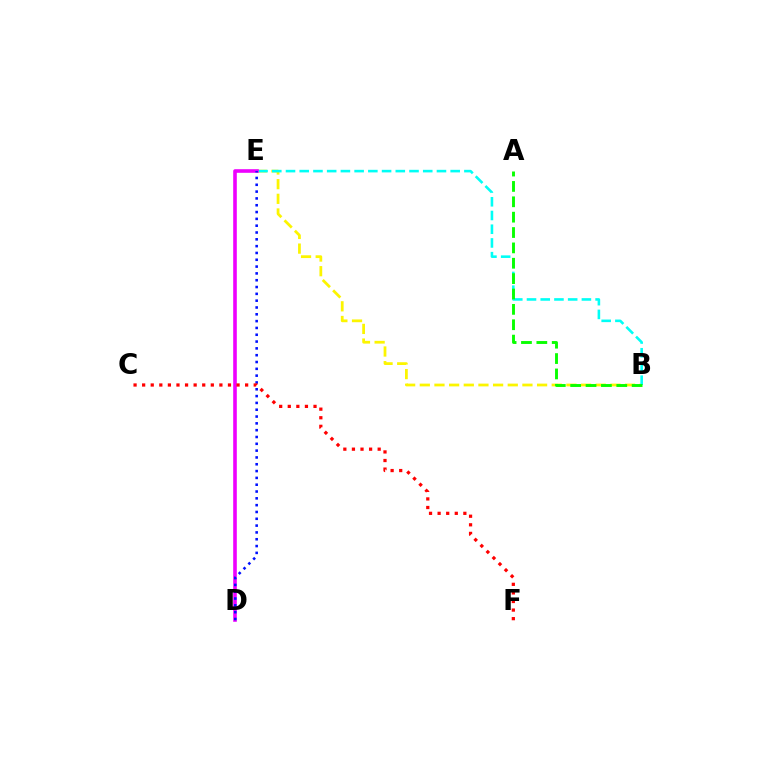{('B', 'E'): [{'color': '#fcf500', 'line_style': 'dashed', 'thickness': 1.99}, {'color': '#00fff6', 'line_style': 'dashed', 'thickness': 1.86}], ('D', 'E'): [{'color': '#ee00ff', 'line_style': 'solid', 'thickness': 2.6}, {'color': '#0010ff', 'line_style': 'dotted', 'thickness': 1.85}], ('A', 'B'): [{'color': '#08ff00', 'line_style': 'dashed', 'thickness': 2.09}], ('C', 'F'): [{'color': '#ff0000', 'line_style': 'dotted', 'thickness': 2.33}]}